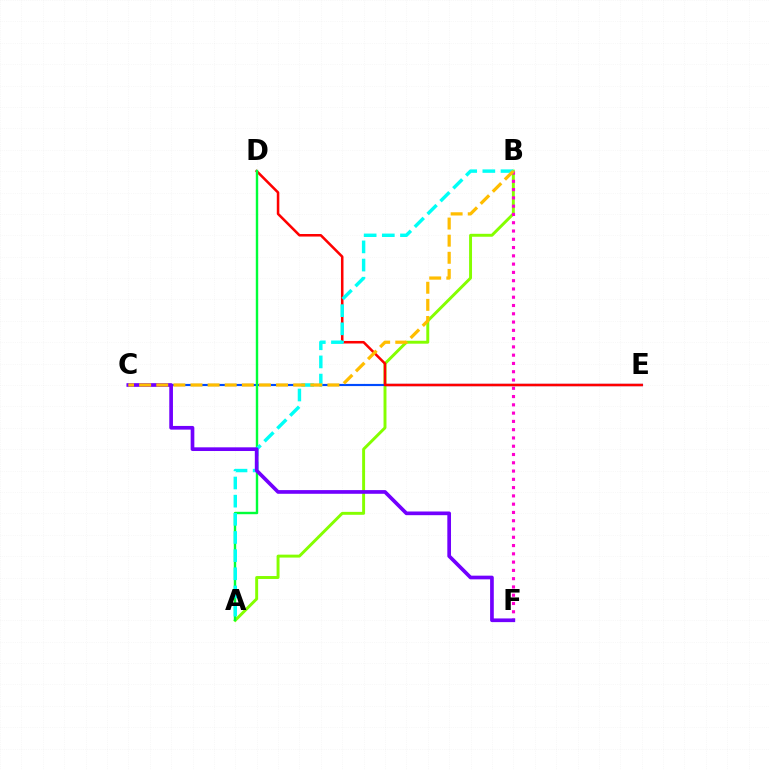{('A', 'B'): [{'color': '#84ff00', 'line_style': 'solid', 'thickness': 2.11}, {'color': '#00fff6', 'line_style': 'dashed', 'thickness': 2.47}], ('B', 'F'): [{'color': '#ff00cf', 'line_style': 'dotted', 'thickness': 2.25}], ('C', 'E'): [{'color': '#004bff', 'line_style': 'solid', 'thickness': 1.56}], ('D', 'E'): [{'color': '#ff0000', 'line_style': 'solid', 'thickness': 1.83}], ('A', 'D'): [{'color': '#00ff39', 'line_style': 'solid', 'thickness': 1.74}], ('C', 'F'): [{'color': '#7200ff', 'line_style': 'solid', 'thickness': 2.65}], ('B', 'C'): [{'color': '#ffbd00', 'line_style': 'dashed', 'thickness': 2.33}]}